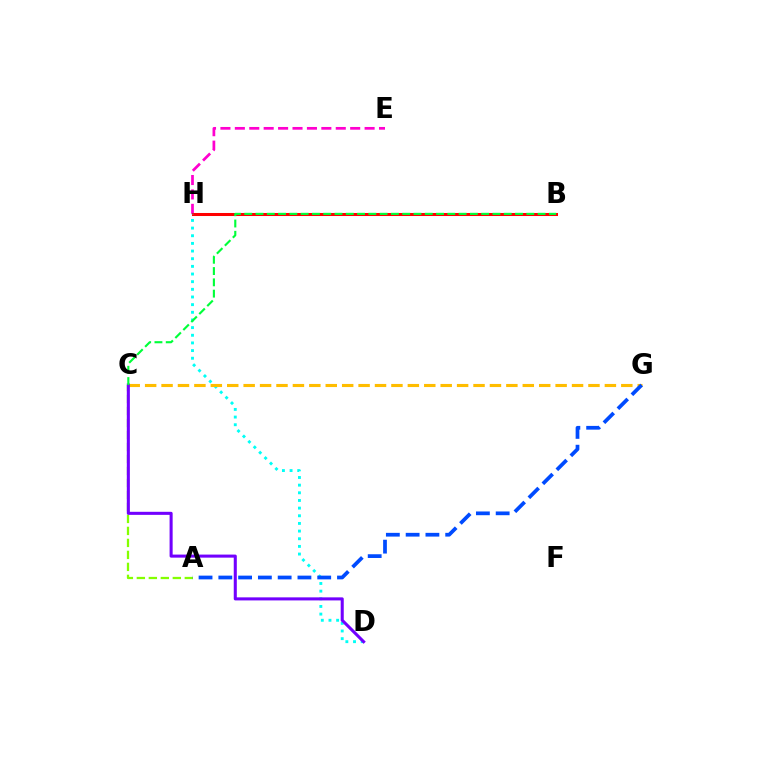{('A', 'C'): [{'color': '#84ff00', 'line_style': 'dashed', 'thickness': 1.63}], ('E', 'H'): [{'color': '#ff00cf', 'line_style': 'dashed', 'thickness': 1.96}], ('B', 'H'): [{'color': '#ff0000', 'line_style': 'solid', 'thickness': 2.18}], ('D', 'H'): [{'color': '#00fff6', 'line_style': 'dotted', 'thickness': 2.08}], ('C', 'G'): [{'color': '#ffbd00', 'line_style': 'dashed', 'thickness': 2.23}], ('C', 'D'): [{'color': '#7200ff', 'line_style': 'solid', 'thickness': 2.2}], ('B', 'C'): [{'color': '#00ff39', 'line_style': 'dashed', 'thickness': 1.53}], ('A', 'G'): [{'color': '#004bff', 'line_style': 'dashed', 'thickness': 2.69}]}